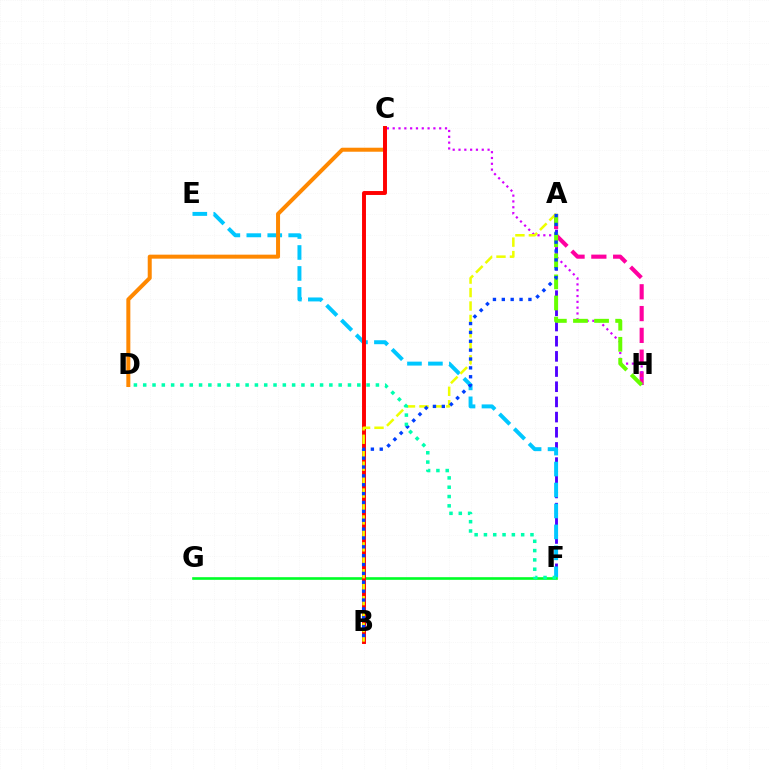{('A', 'F'): [{'color': '#4f00ff', 'line_style': 'dashed', 'thickness': 2.06}], ('E', 'F'): [{'color': '#00c7ff', 'line_style': 'dashed', 'thickness': 2.85}], ('A', 'H'): [{'color': '#ff00a0', 'line_style': 'dashed', 'thickness': 2.96}, {'color': '#66ff00', 'line_style': 'dashed', 'thickness': 2.87}], ('C', 'D'): [{'color': '#ff8800', 'line_style': 'solid', 'thickness': 2.88}], ('C', 'H'): [{'color': '#d600ff', 'line_style': 'dotted', 'thickness': 1.58}], ('F', 'G'): [{'color': '#00ff27', 'line_style': 'solid', 'thickness': 1.9}], ('B', 'C'): [{'color': '#ff0000', 'line_style': 'solid', 'thickness': 2.82}], ('A', 'B'): [{'color': '#eeff00', 'line_style': 'dashed', 'thickness': 1.83}, {'color': '#003fff', 'line_style': 'dotted', 'thickness': 2.41}], ('D', 'F'): [{'color': '#00ffaf', 'line_style': 'dotted', 'thickness': 2.53}]}